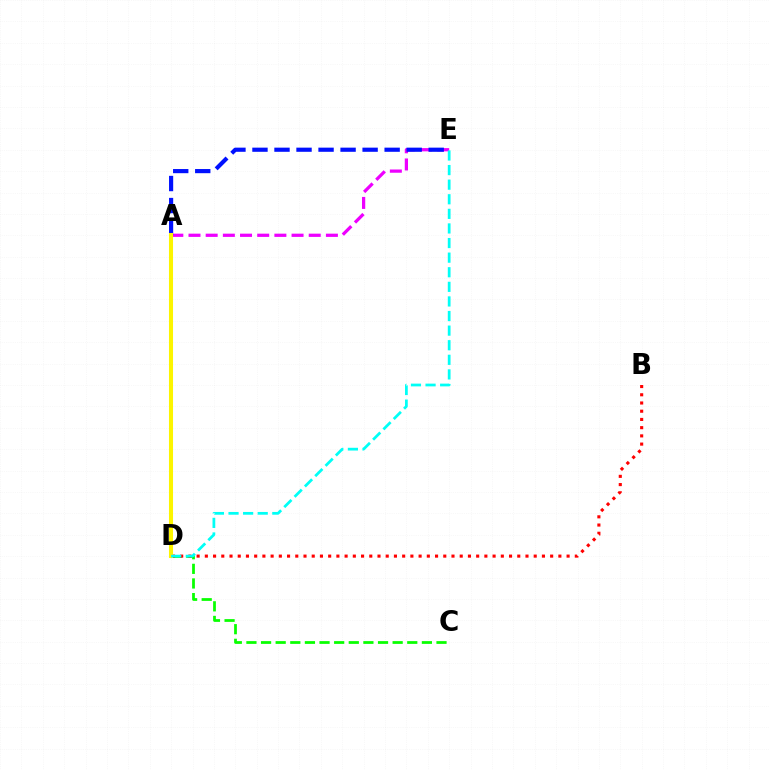{('C', 'D'): [{'color': '#08ff00', 'line_style': 'dashed', 'thickness': 1.99}], ('A', 'E'): [{'color': '#ee00ff', 'line_style': 'dashed', 'thickness': 2.33}, {'color': '#0010ff', 'line_style': 'dashed', 'thickness': 2.99}], ('B', 'D'): [{'color': '#ff0000', 'line_style': 'dotted', 'thickness': 2.23}], ('A', 'D'): [{'color': '#fcf500', 'line_style': 'solid', 'thickness': 2.92}], ('D', 'E'): [{'color': '#00fff6', 'line_style': 'dashed', 'thickness': 1.98}]}